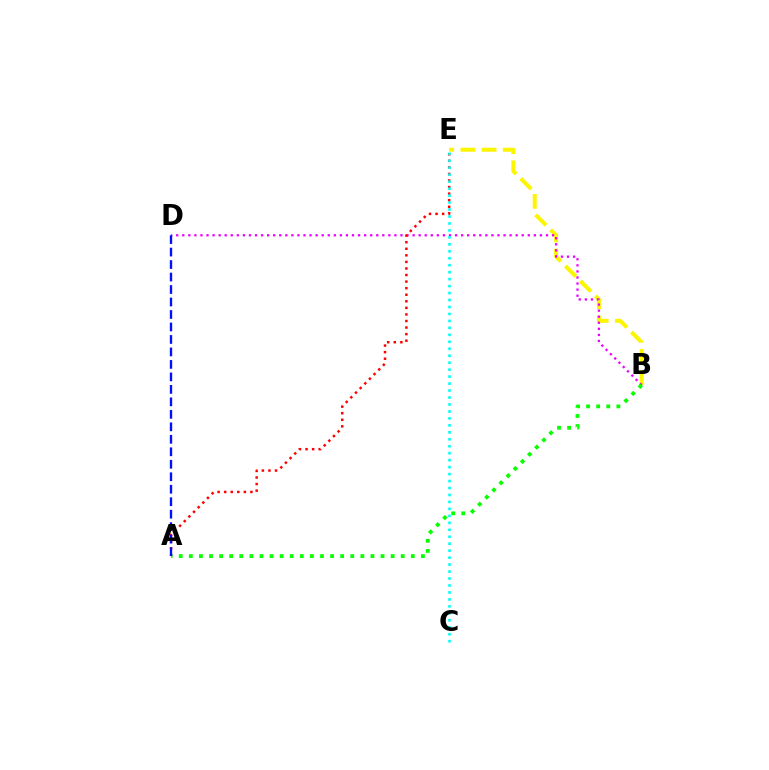{('B', 'E'): [{'color': '#fcf500', 'line_style': 'dashed', 'thickness': 2.88}], ('B', 'D'): [{'color': '#ee00ff', 'line_style': 'dotted', 'thickness': 1.65}], ('A', 'E'): [{'color': '#ff0000', 'line_style': 'dotted', 'thickness': 1.78}], ('A', 'B'): [{'color': '#08ff00', 'line_style': 'dotted', 'thickness': 2.74}], ('A', 'D'): [{'color': '#0010ff', 'line_style': 'dashed', 'thickness': 1.7}], ('C', 'E'): [{'color': '#00fff6', 'line_style': 'dotted', 'thickness': 1.89}]}